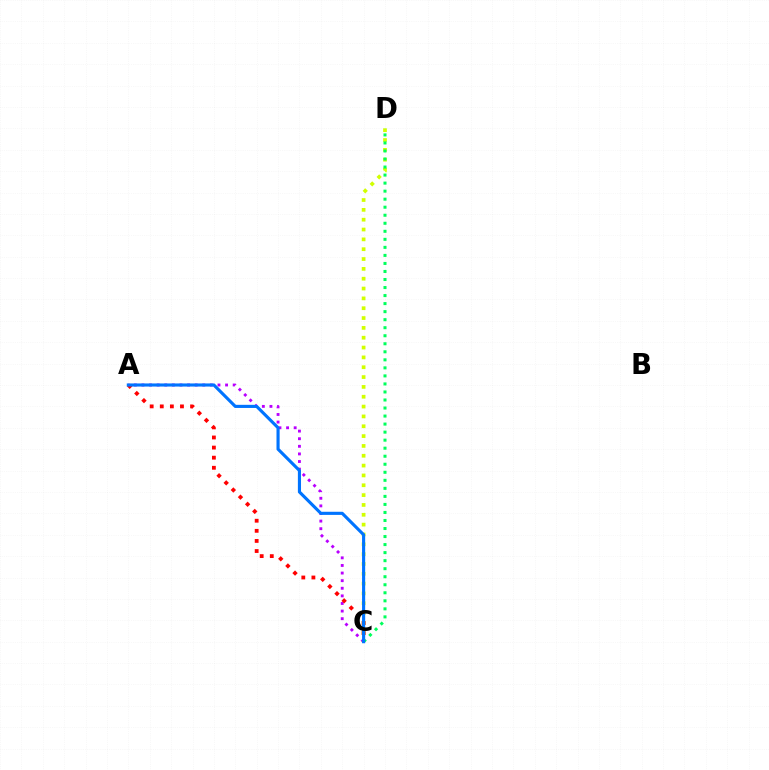{('A', 'C'): [{'color': '#b900ff', 'line_style': 'dotted', 'thickness': 2.07}, {'color': '#ff0000', 'line_style': 'dotted', 'thickness': 2.74}, {'color': '#0074ff', 'line_style': 'solid', 'thickness': 2.25}], ('C', 'D'): [{'color': '#d1ff00', 'line_style': 'dotted', 'thickness': 2.67}, {'color': '#00ff5c', 'line_style': 'dotted', 'thickness': 2.18}]}